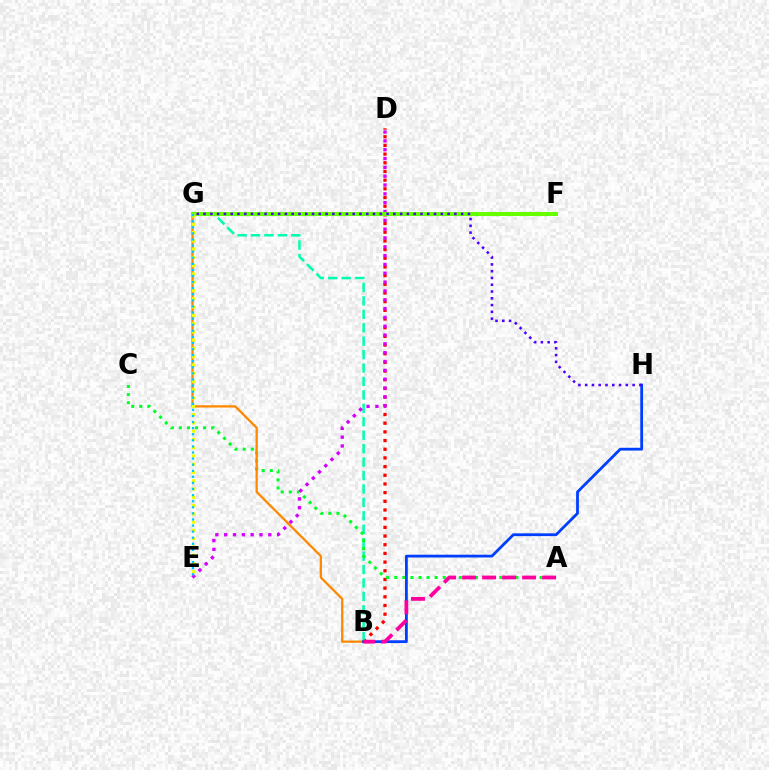{('B', 'D'): [{'color': '#ff0000', 'line_style': 'dotted', 'thickness': 2.36}], ('B', 'G'): [{'color': '#00ffaf', 'line_style': 'dashed', 'thickness': 1.82}, {'color': '#ff8800', 'line_style': 'solid', 'thickness': 1.65}], ('A', 'C'): [{'color': '#00ff27', 'line_style': 'dotted', 'thickness': 2.19}], ('D', 'E'): [{'color': '#d600ff', 'line_style': 'dotted', 'thickness': 2.4}], ('F', 'G'): [{'color': '#66ff00', 'line_style': 'solid', 'thickness': 2.9}], ('B', 'H'): [{'color': '#003fff', 'line_style': 'solid', 'thickness': 2.01}], ('A', 'B'): [{'color': '#ff00a0', 'line_style': 'dashed', 'thickness': 2.72}], ('E', 'G'): [{'color': '#eeff00', 'line_style': 'dotted', 'thickness': 2.25}, {'color': '#00c7ff', 'line_style': 'dotted', 'thickness': 1.65}], ('G', 'H'): [{'color': '#4f00ff', 'line_style': 'dotted', 'thickness': 1.84}]}